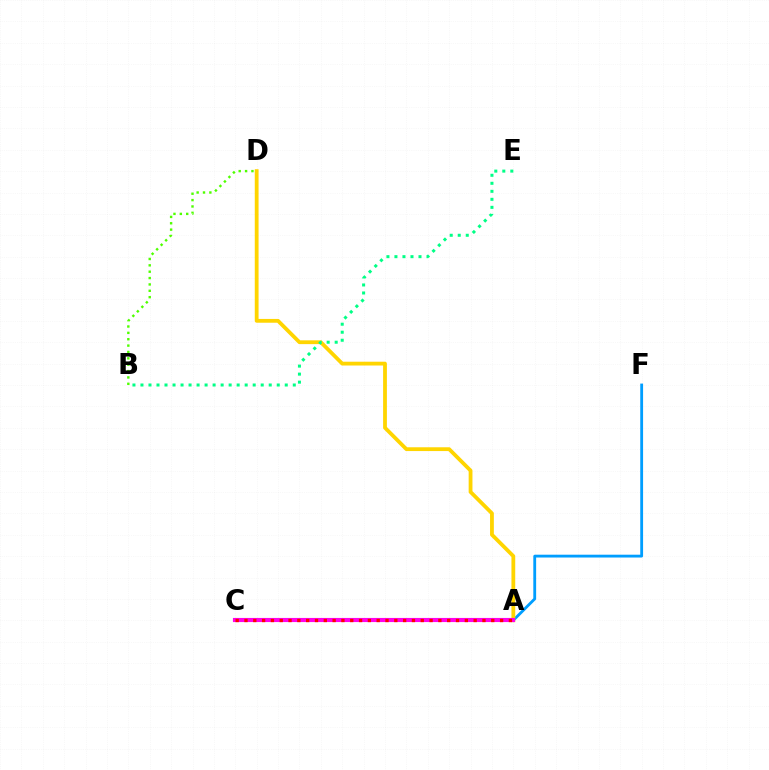{('A', 'C'): [{'color': '#3700ff', 'line_style': 'dotted', 'thickness': 1.84}, {'color': '#ff00ed', 'line_style': 'solid', 'thickness': 2.97}, {'color': '#ff0000', 'line_style': 'dotted', 'thickness': 2.39}], ('A', 'F'): [{'color': '#009eff', 'line_style': 'solid', 'thickness': 2.03}], ('A', 'D'): [{'color': '#ffd500', 'line_style': 'solid', 'thickness': 2.73}], ('B', 'E'): [{'color': '#00ff86', 'line_style': 'dotted', 'thickness': 2.18}], ('B', 'D'): [{'color': '#4fff00', 'line_style': 'dotted', 'thickness': 1.73}]}